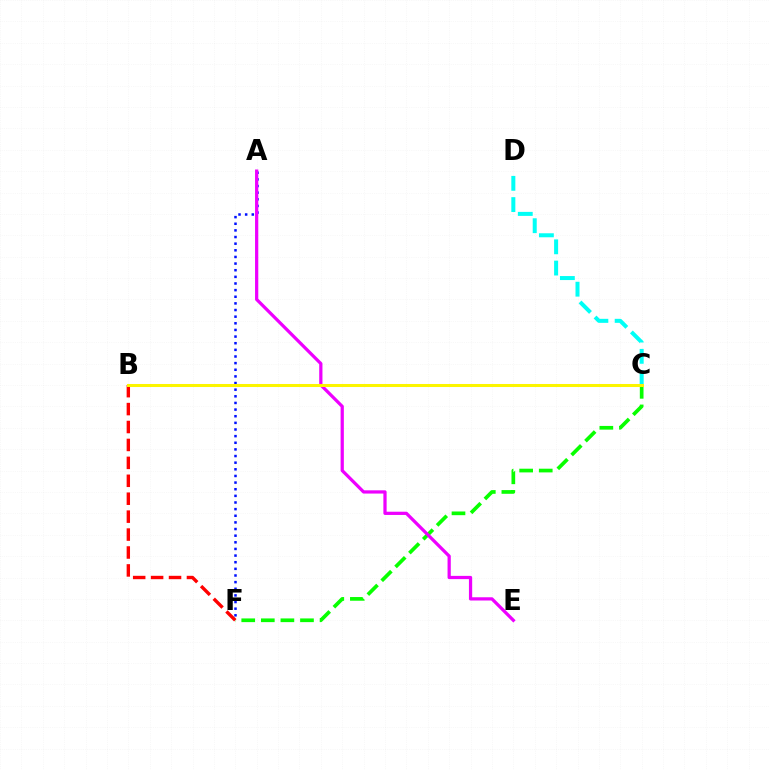{('C', 'F'): [{'color': '#08ff00', 'line_style': 'dashed', 'thickness': 2.66}], ('A', 'F'): [{'color': '#0010ff', 'line_style': 'dotted', 'thickness': 1.8}], ('B', 'F'): [{'color': '#ff0000', 'line_style': 'dashed', 'thickness': 2.44}], ('C', 'D'): [{'color': '#00fff6', 'line_style': 'dashed', 'thickness': 2.89}], ('A', 'E'): [{'color': '#ee00ff', 'line_style': 'solid', 'thickness': 2.33}], ('B', 'C'): [{'color': '#fcf500', 'line_style': 'solid', 'thickness': 2.17}]}